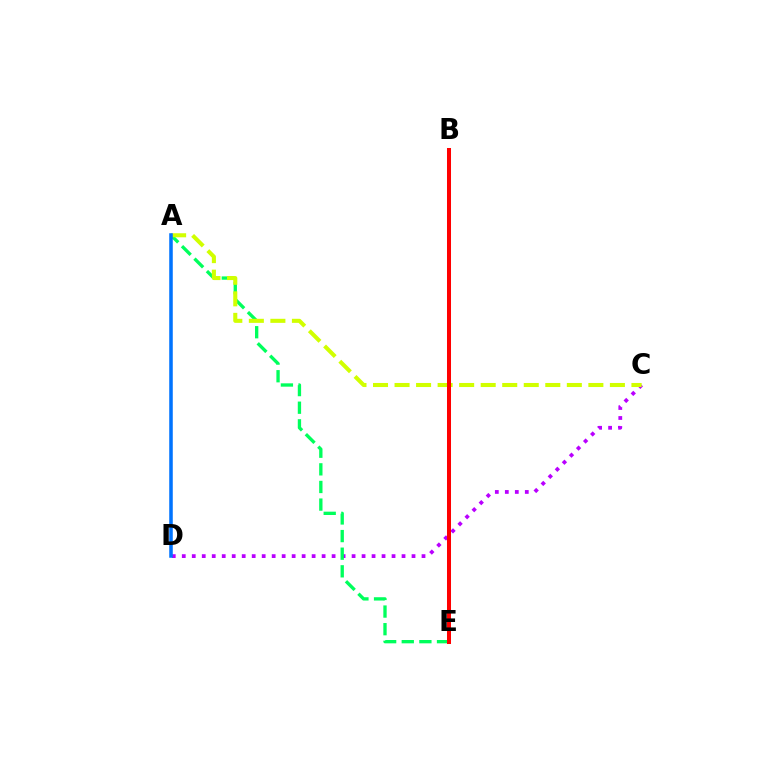{('C', 'D'): [{'color': '#b900ff', 'line_style': 'dotted', 'thickness': 2.71}], ('A', 'E'): [{'color': '#00ff5c', 'line_style': 'dashed', 'thickness': 2.39}], ('A', 'C'): [{'color': '#d1ff00', 'line_style': 'dashed', 'thickness': 2.93}], ('A', 'D'): [{'color': '#0074ff', 'line_style': 'solid', 'thickness': 2.55}], ('B', 'E'): [{'color': '#ff0000', 'line_style': 'solid', 'thickness': 2.89}]}